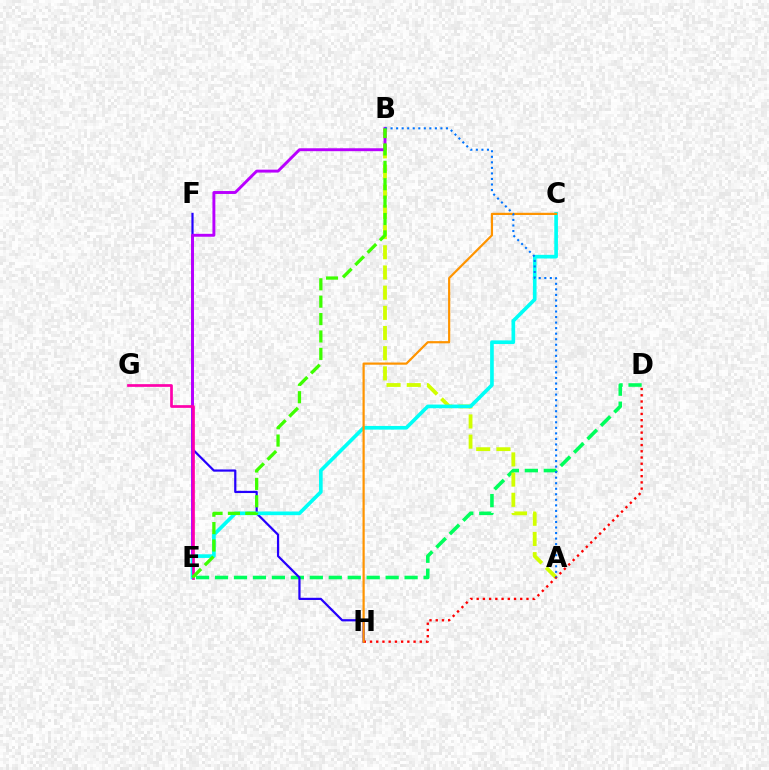{('D', 'E'): [{'color': '#00ff5c', 'line_style': 'dashed', 'thickness': 2.58}], ('F', 'H'): [{'color': '#2500ff', 'line_style': 'solid', 'thickness': 1.59}], ('A', 'B'): [{'color': '#d1ff00', 'line_style': 'dashed', 'thickness': 2.74}, {'color': '#0074ff', 'line_style': 'dotted', 'thickness': 1.5}], ('B', 'E'): [{'color': '#b900ff', 'line_style': 'solid', 'thickness': 2.1}, {'color': '#3dff00', 'line_style': 'dashed', 'thickness': 2.36}], ('C', 'E'): [{'color': '#00fff6', 'line_style': 'solid', 'thickness': 2.63}], ('E', 'G'): [{'color': '#ff00ac', 'line_style': 'solid', 'thickness': 1.95}], ('D', 'H'): [{'color': '#ff0000', 'line_style': 'dotted', 'thickness': 1.69}], ('C', 'H'): [{'color': '#ff9400', 'line_style': 'solid', 'thickness': 1.59}]}